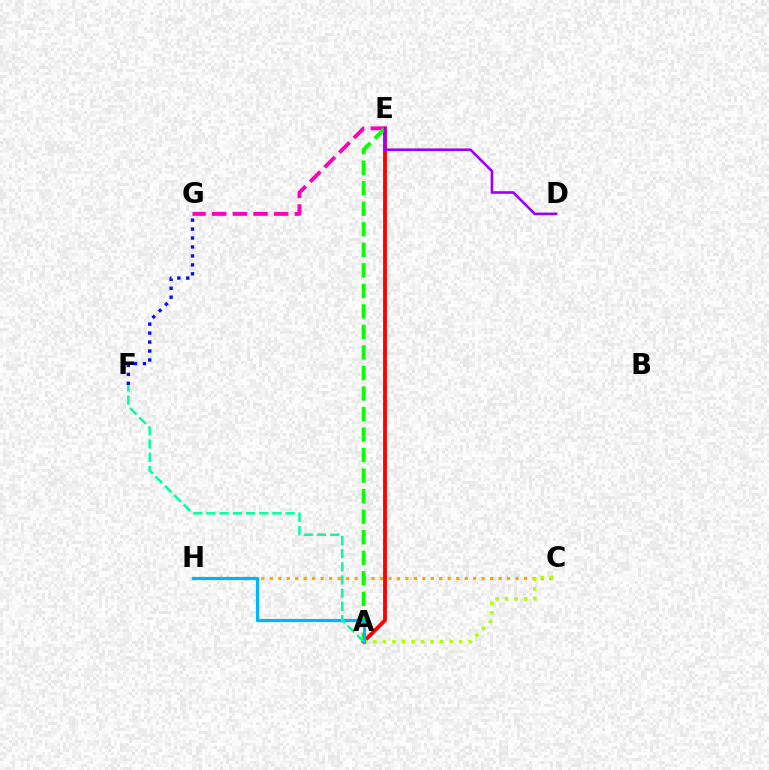{('C', 'H'): [{'color': '#ffa500', 'line_style': 'dotted', 'thickness': 2.3}], ('A', 'E'): [{'color': '#ff0000', 'line_style': 'solid', 'thickness': 2.76}, {'color': '#08ff00', 'line_style': 'dashed', 'thickness': 2.79}], ('A', 'C'): [{'color': '#b3ff00', 'line_style': 'dotted', 'thickness': 2.59}], ('E', 'G'): [{'color': '#ff00bd', 'line_style': 'dashed', 'thickness': 2.81}], ('A', 'H'): [{'color': '#00b5ff', 'line_style': 'solid', 'thickness': 2.28}], ('D', 'E'): [{'color': '#9b00ff', 'line_style': 'solid', 'thickness': 1.89}], ('F', 'G'): [{'color': '#0010ff', 'line_style': 'dotted', 'thickness': 2.43}], ('A', 'F'): [{'color': '#00ff9d', 'line_style': 'dashed', 'thickness': 1.79}]}